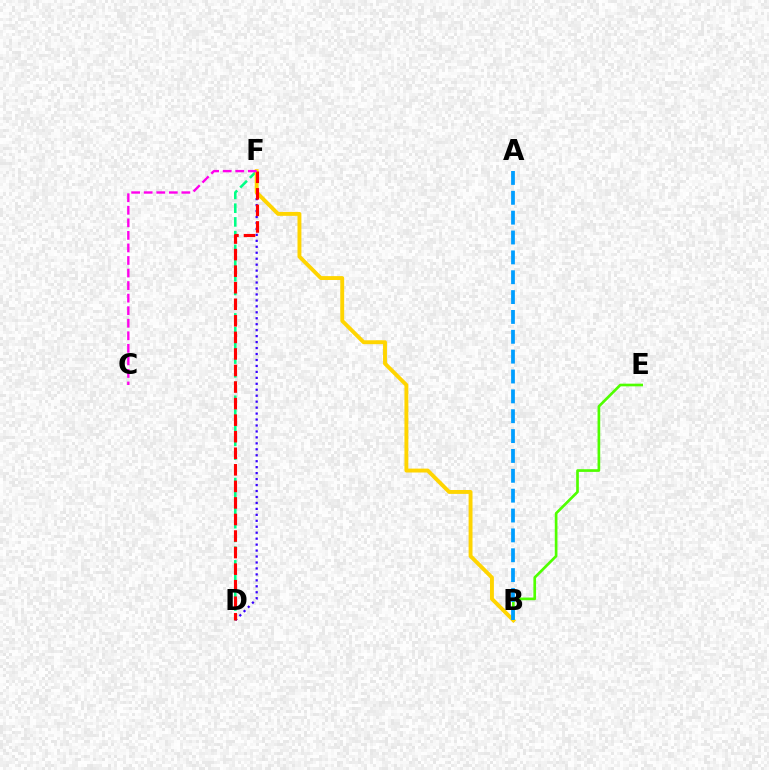{('D', 'F'): [{'color': '#00ff86', 'line_style': 'dashed', 'thickness': 1.86}, {'color': '#3700ff', 'line_style': 'dotted', 'thickness': 1.62}, {'color': '#ff0000', 'line_style': 'dashed', 'thickness': 2.25}], ('B', 'E'): [{'color': '#4fff00', 'line_style': 'solid', 'thickness': 1.93}], ('B', 'F'): [{'color': '#ffd500', 'line_style': 'solid', 'thickness': 2.81}], ('A', 'B'): [{'color': '#009eff', 'line_style': 'dashed', 'thickness': 2.7}], ('C', 'F'): [{'color': '#ff00ed', 'line_style': 'dashed', 'thickness': 1.7}]}